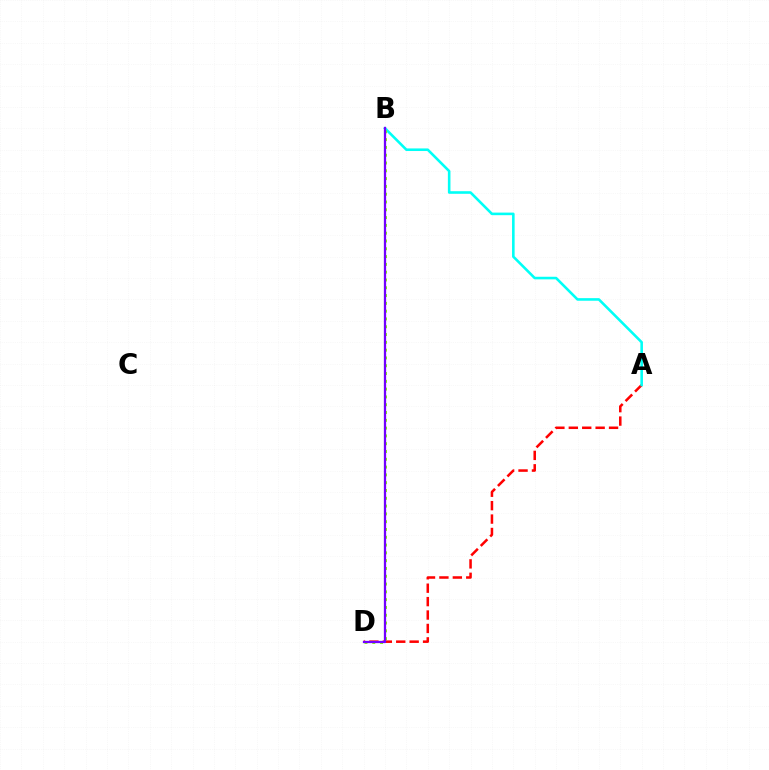{('A', 'D'): [{'color': '#ff0000', 'line_style': 'dashed', 'thickness': 1.82}], ('A', 'B'): [{'color': '#00fff6', 'line_style': 'solid', 'thickness': 1.87}], ('B', 'D'): [{'color': '#84ff00', 'line_style': 'dotted', 'thickness': 2.12}, {'color': '#7200ff', 'line_style': 'solid', 'thickness': 1.64}]}